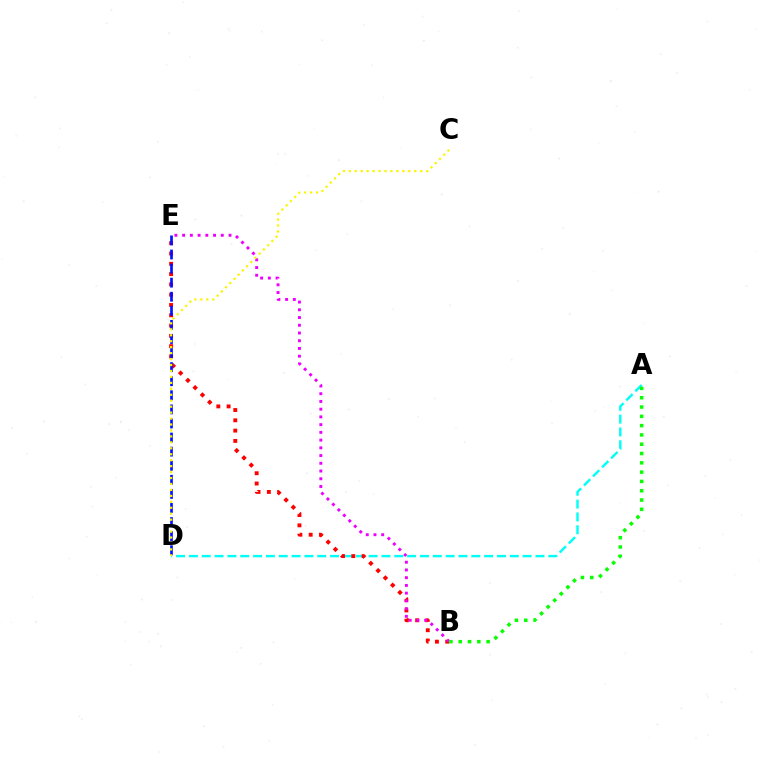{('A', 'D'): [{'color': '#00fff6', 'line_style': 'dashed', 'thickness': 1.74}], ('B', 'E'): [{'color': '#ff0000', 'line_style': 'dotted', 'thickness': 2.8}, {'color': '#ee00ff', 'line_style': 'dotted', 'thickness': 2.1}], ('A', 'B'): [{'color': '#08ff00', 'line_style': 'dotted', 'thickness': 2.53}], ('D', 'E'): [{'color': '#0010ff', 'line_style': 'dashed', 'thickness': 1.91}], ('C', 'D'): [{'color': '#fcf500', 'line_style': 'dotted', 'thickness': 1.62}]}